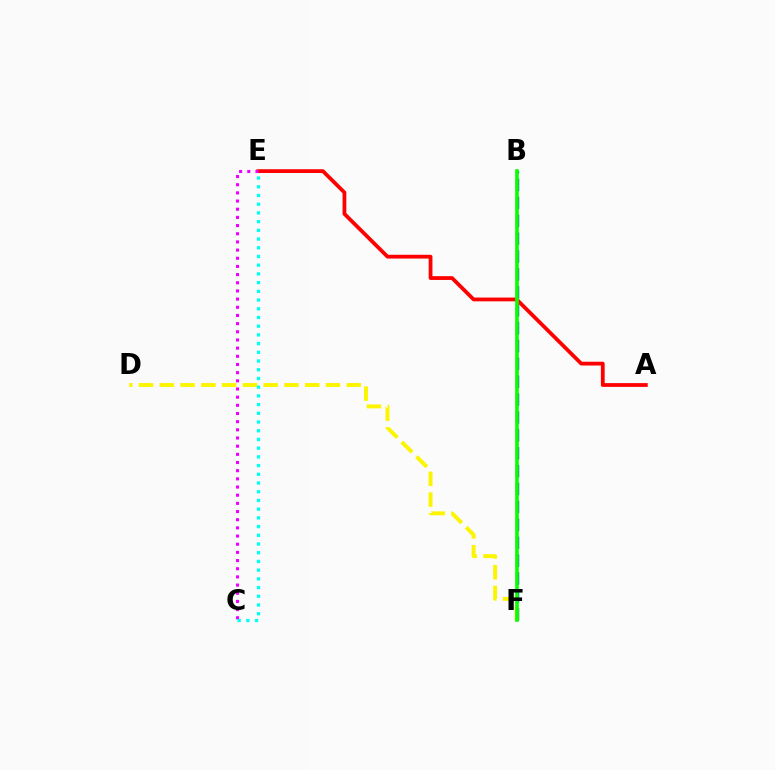{('B', 'F'): [{'color': '#0010ff', 'line_style': 'dashed', 'thickness': 2.43}, {'color': '#08ff00', 'line_style': 'solid', 'thickness': 2.62}], ('A', 'E'): [{'color': '#ff0000', 'line_style': 'solid', 'thickness': 2.72}], ('C', 'E'): [{'color': '#ee00ff', 'line_style': 'dotted', 'thickness': 2.22}, {'color': '#00fff6', 'line_style': 'dotted', 'thickness': 2.37}], ('D', 'F'): [{'color': '#fcf500', 'line_style': 'dashed', 'thickness': 2.82}]}